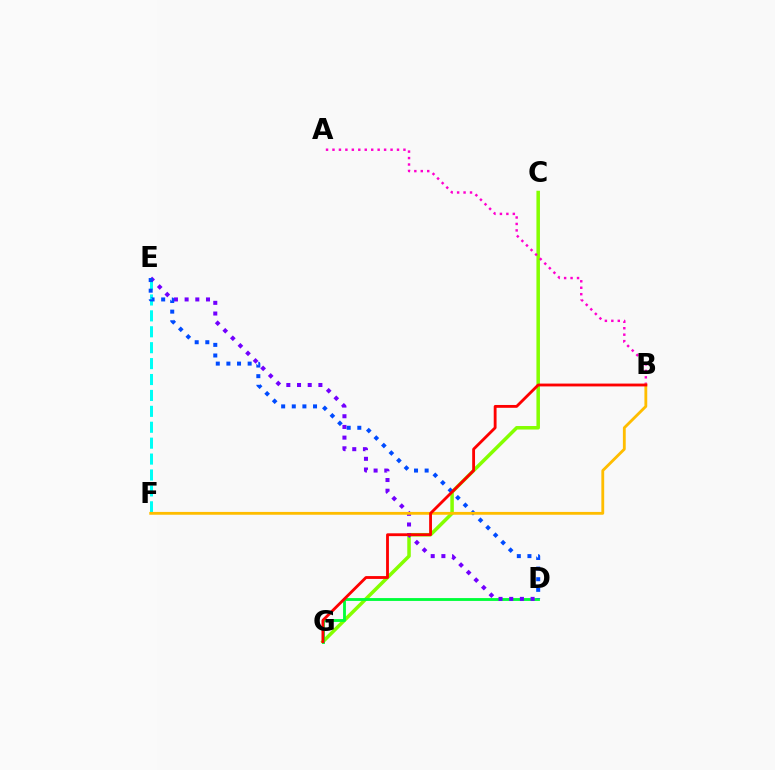{('E', 'F'): [{'color': '#00fff6', 'line_style': 'dashed', 'thickness': 2.16}], ('C', 'G'): [{'color': '#84ff00', 'line_style': 'solid', 'thickness': 2.53}], ('D', 'G'): [{'color': '#00ff39', 'line_style': 'solid', 'thickness': 2.05}], ('D', 'E'): [{'color': '#7200ff', 'line_style': 'dotted', 'thickness': 2.9}, {'color': '#004bff', 'line_style': 'dotted', 'thickness': 2.89}], ('A', 'B'): [{'color': '#ff00cf', 'line_style': 'dotted', 'thickness': 1.75}], ('B', 'F'): [{'color': '#ffbd00', 'line_style': 'solid', 'thickness': 2.04}], ('B', 'G'): [{'color': '#ff0000', 'line_style': 'solid', 'thickness': 2.04}]}